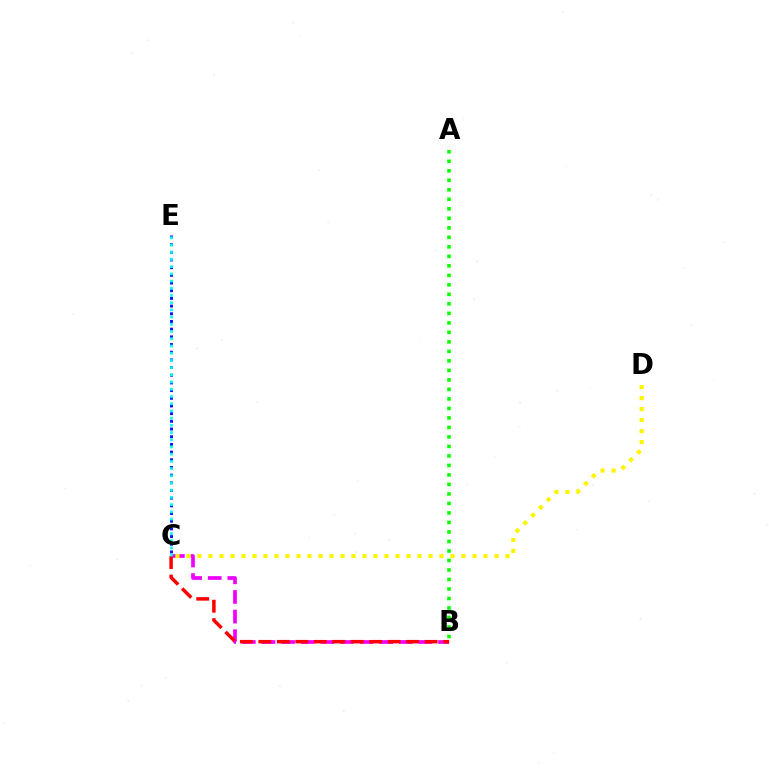{('B', 'C'): [{'color': '#ee00ff', 'line_style': 'dashed', 'thickness': 2.67}, {'color': '#ff0000', 'line_style': 'dashed', 'thickness': 2.51}], ('C', 'D'): [{'color': '#fcf500', 'line_style': 'dotted', 'thickness': 2.99}], ('C', 'E'): [{'color': '#0010ff', 'line_style': 'dotted', 'thickness': 2.09}, {'color': '#00fff6', 'line_style': 'dotted', 'thickness': 1.96}], ('A', 'B'): [{'color': '#08ff00', 'line_style': 'dotted', 'thickness': 2.58}]}